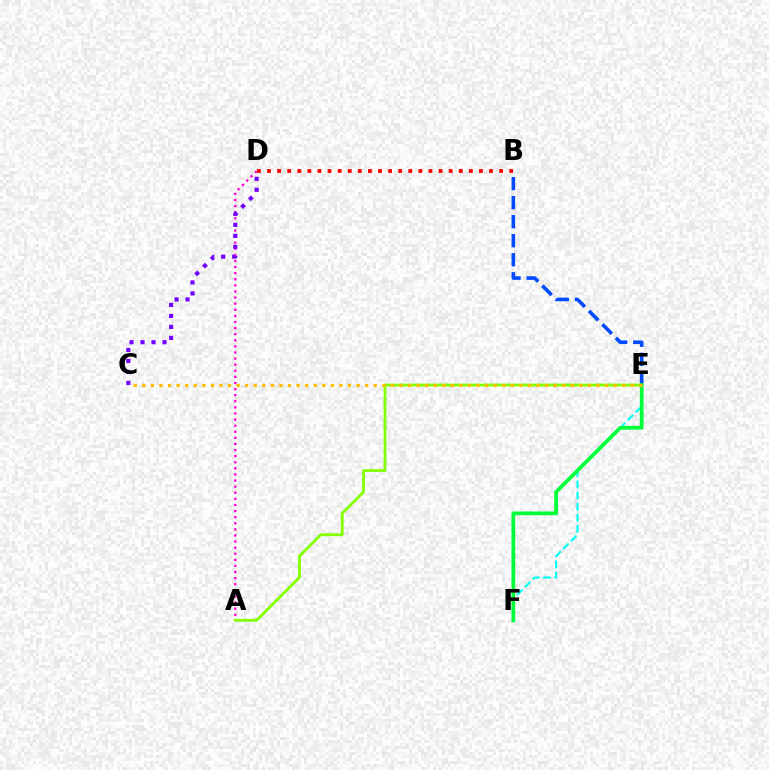{('B', 'E'): [{'color': '#004bff', 'line_style': 'dashed', 'thickness': 2.59}], ('A', 'D'): [{'color': '#ff00cf', 'line_style': 'dotted', 'thickness': 1.66}], ('A', 'E'): [{'color': '#84ff00', 'line_style': 'solid', 'thickness': 2.02}], ('E', 'F'): [{'color': '#00fff6', 'line_style': 'dashed', 'thickness': 1.51}, {'color': '#00ff39', 'line_style': 'solid', 'thickness': 2.67}], ('B', 'D'): [{'color': '#ff0000', 'line_style': 'dotted', 'thickness': 2.74}], ('C', 'E'): [{'color': '#ffbd00', 'line_style': 'dotted', 'thickness': 2.33}], ('C', 'D'): [{'color': '#7200ff', 'line_style': 'dotted', 'thickness': 2.98}]}